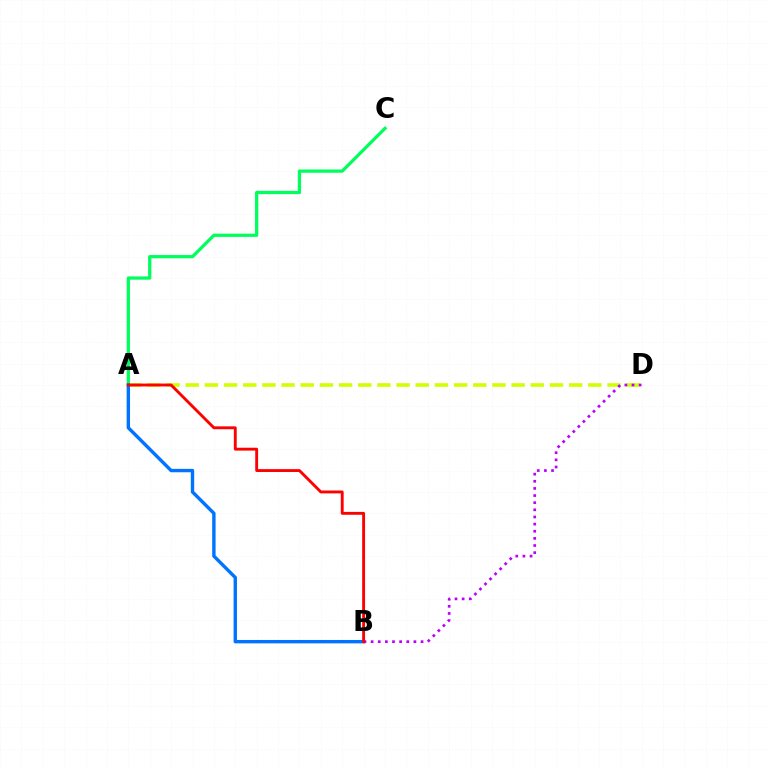{('A', 'D'): [{'color': '#d1ff00', 'line_style': 'dashed', 'thickness': 2.6}], ('A', 'C'): [{'color': '#00ff5c', 'line_style': 'solid', 'thickness': 2.35}], ('A', 'B'): [{'color': '#0074ff', 'line_style': 'solid', 'thickness': 2.44}, {'color': '#ff0000', 'line_style': 'solid', 'thickness': 2.07}], ('B', 'D'): [{'color': '#b900ff', 'line_style': 'dotted', 'thickness': 1.94}]}